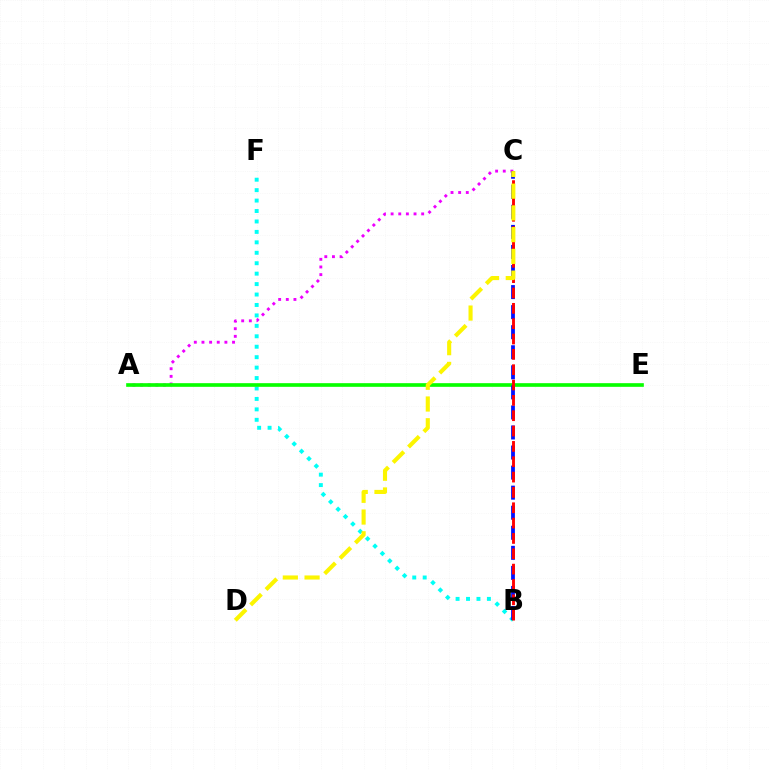{('A', 'C'): [{'color': '#ee00ff', 'line_style': 'dotted', 'thickness': 2.08}], ('B', 'F'): [{'color': '#00fff6', 'line_style': 'dotted', 'thickness': 2.84}], ('A', 'E'): [{'color': '#08ff00', 'line_style': 'solid', 'thickness': 2.63}], ('B', 'C'): [{'color': '#0010ff', 'line_style': 'dashed', 'thickness': 2.72}, {'color': '#ff0000', 'line_style': 'dashed', 'thickness': 2.08}], ('C', 'D'): [{'color': '#fcf500', 'line_style': 'dashed', 'thickness': 2.95}]}